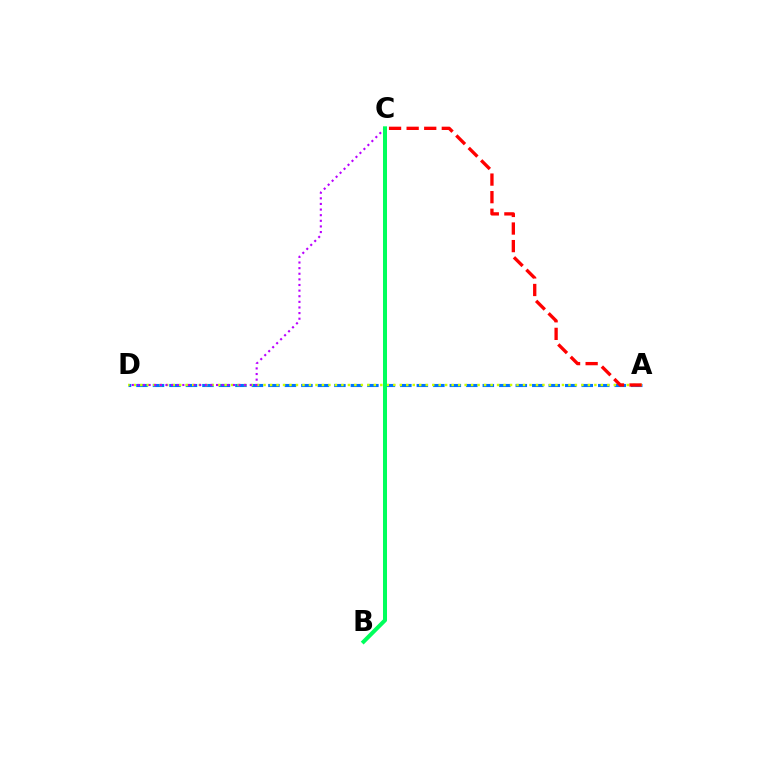{('A', 'D'): [{'color': '#0074ff', 'line_style': 'dashed', 'thickness': 2.24}, {'color': '#d1ff00', 'line_style': 'dotted', 'thickness': 1.76}], ('C', 'D'): [{'color': '#b900ff', 'line_style': 'dotted', 'thickness': 1.53}], ('A', 'C'): [{'color': '#ff0000', 'line_style': 'dashed', 'thickness': 2.39}], ('B', 'C'): [{'color': '#00ff5c', 'line_style': 'solid', 'thickness': 2.89}]}